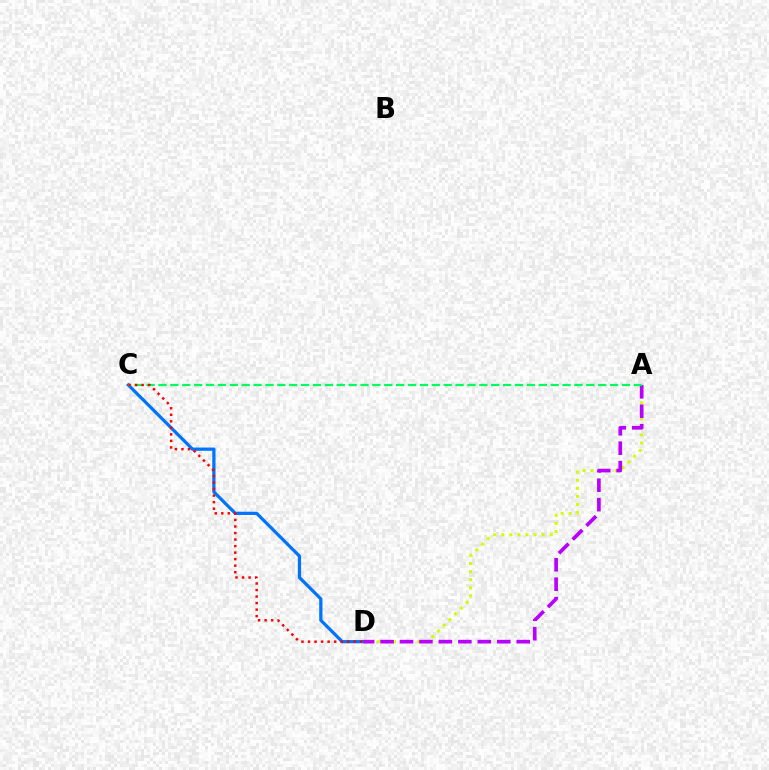{('A', 'D'): [{'color': '#d1ff00', 'line_style': 'dotted', 'thickness': 2.19}, {'color': '#b900ff', 'line_style': 'dashed', 'thickness': 2.64}], ('C', 'D'): [{'color': '#0074ff', 'line_style': 'solid', 'thickness': 2.33}, {'color': '#ff0000', 'line_style': 'dotted', 'thickness': 1.78}], ('A', 'C'): [{'color': '#00ff5c', 'line_style': 'dashed', 'thickness': 1.61}]}